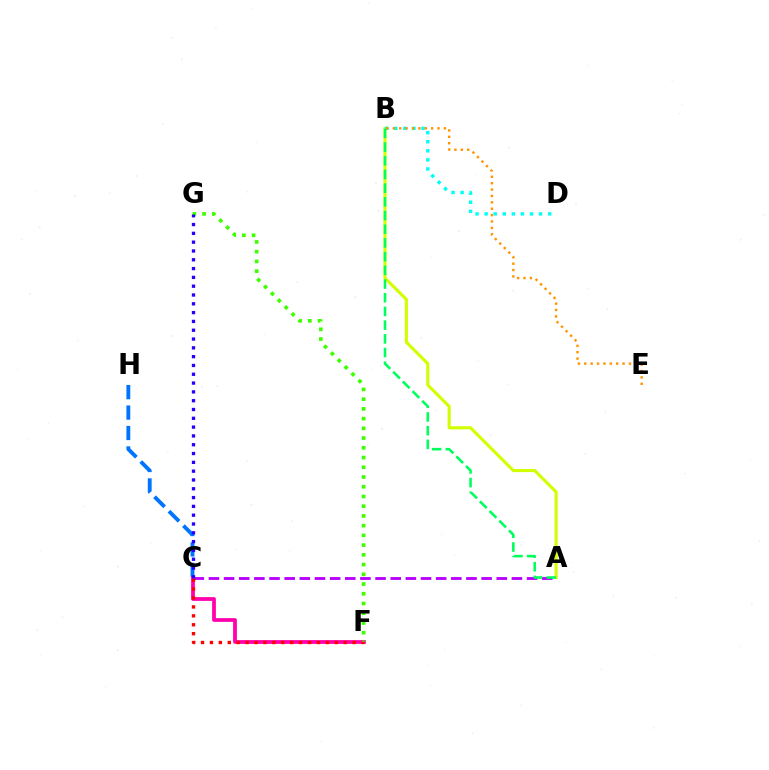{('A', 'C'): [{'color': '#b900ff', 'line_style': 'dashed', 'thickness': 2.06}], ('C', 'H'): [{'color': '#0074ff', 'line_style': 'dashed', 'thickness': 2.78}], ('A', 'B'): [{'color': '#d1ff00', 'line_style': 'solid', 'thickness': 2.24}, {'color': '#00ff5c', 'line_style': 'dashed', 'thickness': 1.86}], ('B', 'D'): [{'color': '#00fff6', 'line_style': 'dotted', 'thickness': 2.47}], ('C', 'F'): [{'color': '#ff00ac', 'line_style': 'solid', 'thickness': 2.7}, {'color': '#ff0000', 'line_style': 'dotted', 'thickness': 2.42}], ('F', 'G'): [{'color': '#3dff00', 'line_style': 'dotted', 'thickness': 2.64}], ('B', 'E'): [{'color': '#ff9400', 'line_style': 'dotted', 'thickness': 1.73}], ('C', 'G'): [{'color': '#2500ff', 'line_style': 'dotted', 'thickness': 2.39}]}